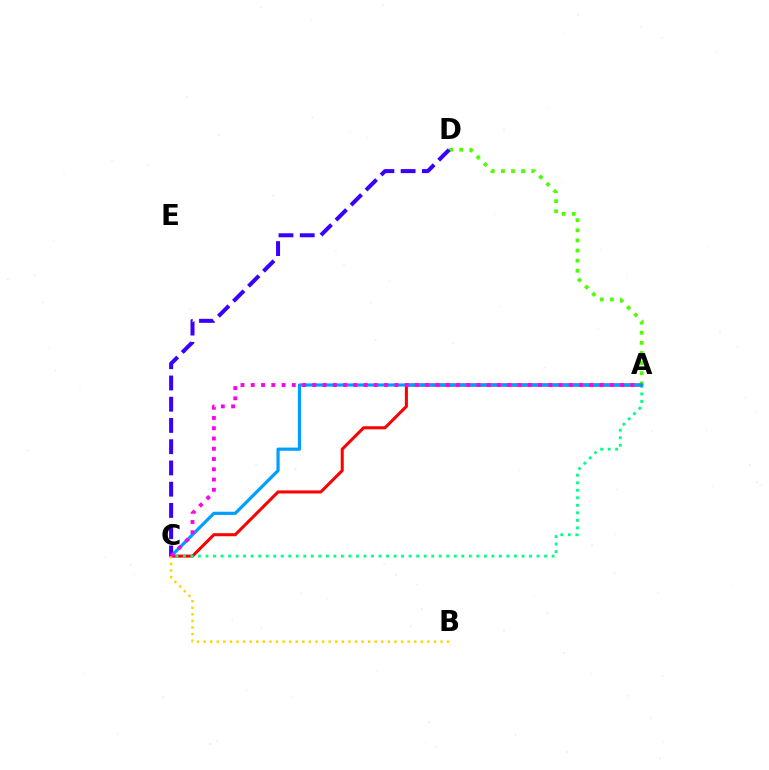{('A', 'C'): [{'color': '#ff0000', 'line_style': 'solid', 'thickness': 2.19}, {'color': '#00ff86', 'line_style': 'dotted', 'thickness': 2.04}, {'color': '#009eff', 'line_style': 'solid', 'thickness': 2.29}, {'color': '#ff00ed', 'line_style': 'dotted', 'thickness': 2.79}], ('A', 'D'): [{'color': '#4fff00', 'line_style': 'dotted', 'thickness': 2.75}], ('B', 'C'): [{'color': '#ffd500', 'line_style': 'dotted', 'thickness': 1.79}], ('C', 'D'): [{'color': '#3700ff', 'line_style': 'dashed', 'thickness': 2.89}]}